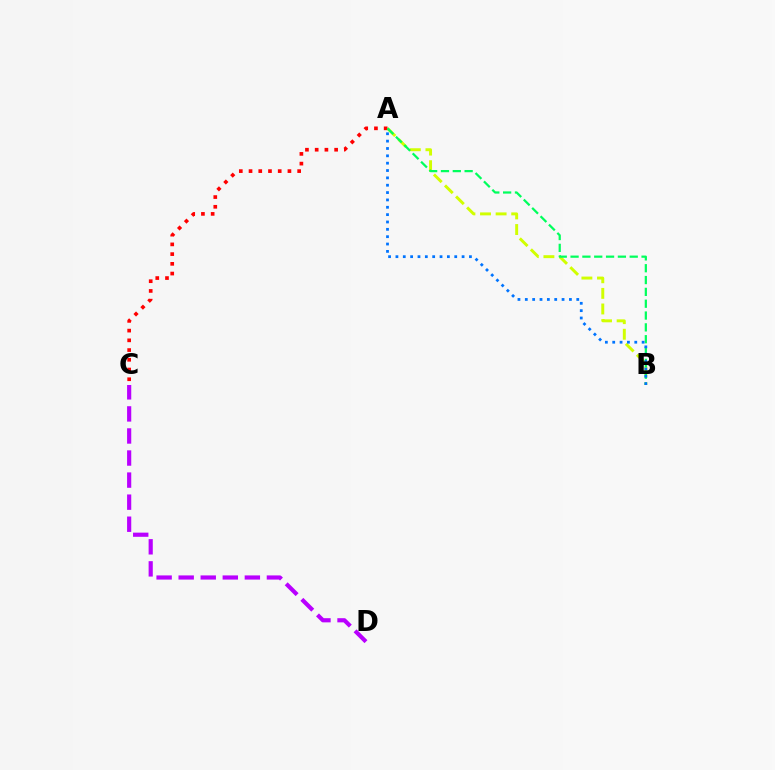{('A', 'B'): [{'color': '#d1ff00', 'line_style': 'dashed', 'thickness': 2.12}, {'color': '#00ff5c', 'line_style': 'dashed', 'thickness': 1.61}, {'color': '#0074ff', 'line_style': 'dotted', 'thickness': 2.0}], ('A', 'C'): [{'color': '#ff0000', 'line_style': 'dotted', 'thickness': 2.64}], ('C', 'D'): [{'color': '#b900ff', 'line_style': 'dashed', 'thickness': 3.0}]}